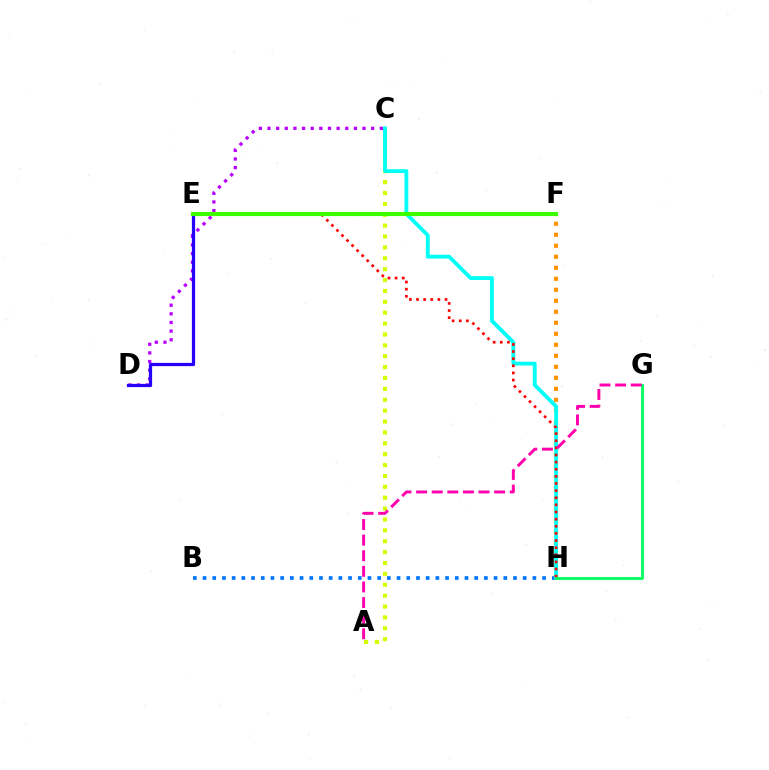{('A', 'C'): [{'color': '#d1ff00', 'line_style': 'dotted', 'thickness': 2.96}], ('B', 'H'): [{'color': '#0074ff', 'line_style': 'dotted', 'thickness': 2.64}], ('F', 'H'): [{'color': '#ff9400', 'line_style': 'dotted', 'thickness': 2.99}], ('C', 'H'): [{'color': '#00fff6', 'line_style': 'solid', 'thickness': 2.75}], ('E', 'H'): [{'color': '#ff0000', 'line_style': 'dotted', 'thickness': 1.94}], ('G', 'H'): [{'color': '#00ff5c', 'line_style': 'solid', 'thickness': 2.02}], ('C', 'D'): [{'color': '#b900ff', 'line_style': 'dotted', 'thickness': 2.35}], ('D', 'E'): [{'color': '#2500ff', 'line_style': 'solid', 'thickness': 2.33}], ('A', 'G'): [{'color': '#ff00ac', 'line_style': 'dashed', 'thickness': 2.12}], ('E', 'F'): [{'color': '#3dff00', 'line_style': 'solid', 'thickness': 2.98}]}